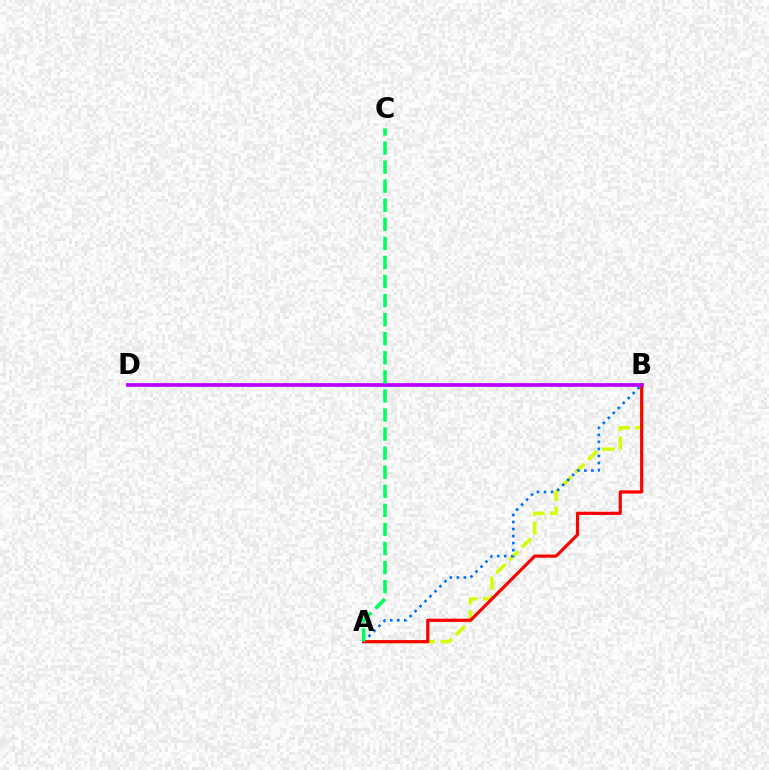{('A', 'B'): [{'color': '#d1ff00', 'line_style': 'dashed', 'thickness': 2.47}, {'color': '#0074ff', 'line_style': 'dotted', 'thickness': 1.91}, {'color': '#ff0000', 'line_style': 'solid', 'thickness': 2.29}], ('B', 'D'): [{'color': '#b900ff', 'line_style': 'solid', 'thickness': 2.68}], ('A', 'C'): [{'color': '#00ff5c', 'line_style': 'dashed', 'thickness': 2.59}]}